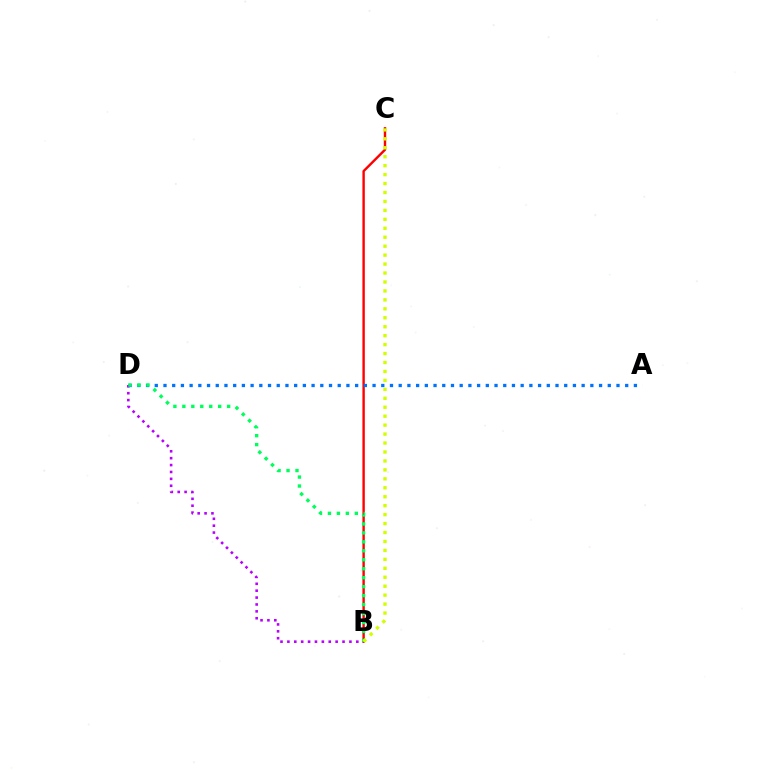{('B', 'C'): [{'color': '#ff0000', 'line_style': 'solid', 'thickness': 1.73}, {'color': '#d1ff00', 'line_style': 'dotted', 'thickness': 2.43}], ('B', 'D'): [{'color': '#b900ff', 'line_style': 'dotted', 'thickness': 1.87}, {'color': '#00ff5c', 'line_style': 'dotted', 'thickness': 2.43}], ('A', 'D'): [{'color': '#0074ff', 'line_style': 'dotted', 'thickness': 2.37}]}